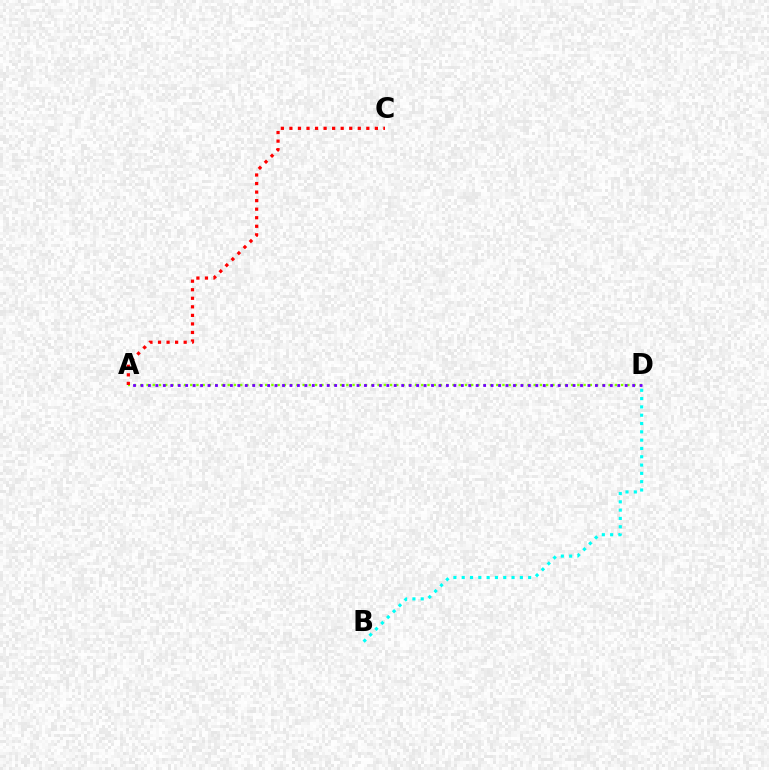{('A', 'D'): [{'color': '#84ff00', 'line_style': 'dotted', 'thickness': 1.7}, {'color': '#7200ff', 'line_style': 'dotted', 'thickness': 2.02}], ('A', 'C'): [{'color': '#ff0000', 'line_style': 'dotted', 'thickness': 2.32}], ('B', 'D'): [{'color': '#00fff6', 'line_style': 'dotted', 'thickness': 2.26}]}